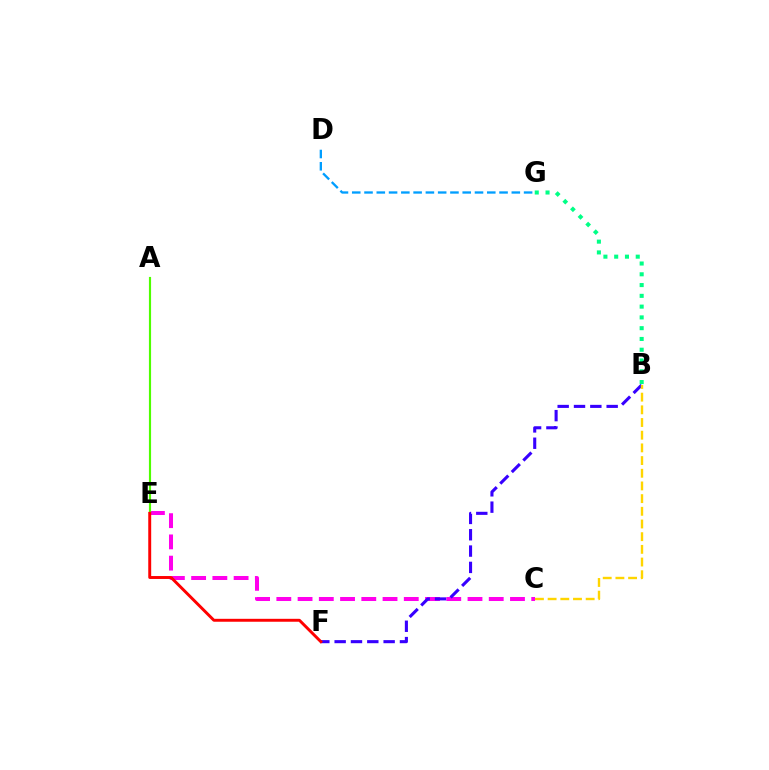{('C', 'E'): [{'color': '#ff00ed', 'line_style': 'dashed', 'thickness': 2.89}], ('B', 'F'): [{'color': '#3700ff', 'line_style': 'dashed', 'thickness': 2.22}], ('B', 'C'): [{'color': '#ffd500', 'line_style': 'dashed', 'thickness': 1.72}], ('A', 'E'): [{'color': '#4fff00', 'line_style': 'solid', 'thickness': 1.55}], ('E', 'F'): [{'color': '#ff0000', 'line_style': 'solid', 'thickness': 2.11}], ('D', 'G'): [{'color': '#009eff', 'line_style': 'dashed', 'thickness': 1.67}], ('B', 'G'): [{'color': '#00ff86', 'line_style': 'dotted', 'thickness': 2.93}]}